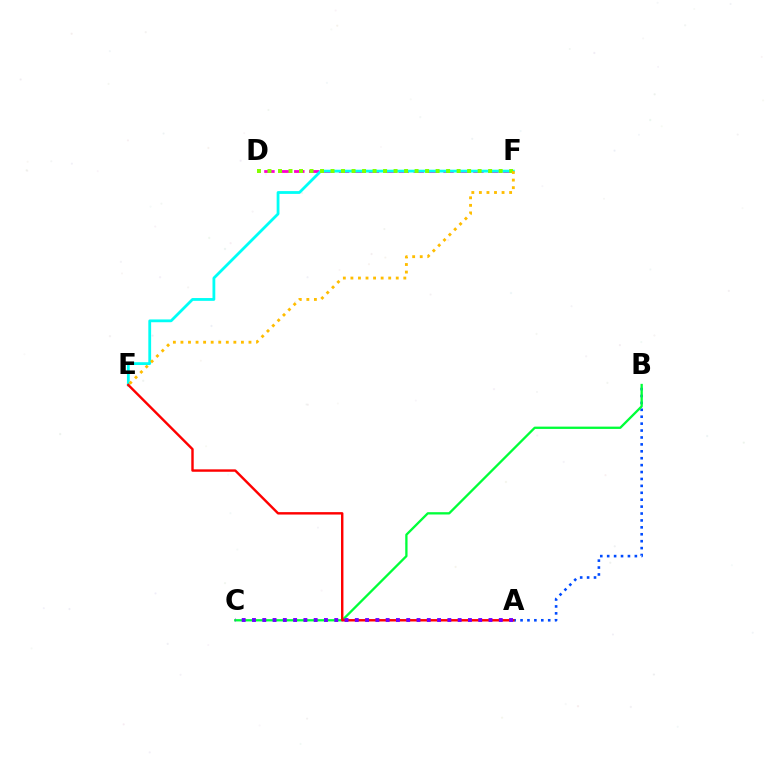{('D', 'F'): [{'color': '#ff00cf', 'line_style': 'dashed', 'thickness': 2.03}, {'color': '#84ff00', 'line_style': 'dotted', 'thickness': 2.85}], ('A', 'B'): [{'color': '#004bff', 'line_style': 'dotted', 'thickness': 1.88}], ('B', 'C'): [{'color': '#00ff39', 'line_style': 'solid', 'thickness': 1.66}], ('E', 'F'): [{'color': '#00fff6', 'line_style': 'solid', 'thickness': 2.01}, {'color': '#ffbd00', 'line_style': 'dotted', 'thickness': 2.05}], ('A', 'E'): [{'color': '#ff0000', 'line_style': 'solid', 'thickness': 1.74}], ('A', 'C'): [{'color': '#7200ff', 'line_style': 'dotted', 'thickness': 2.79}]}